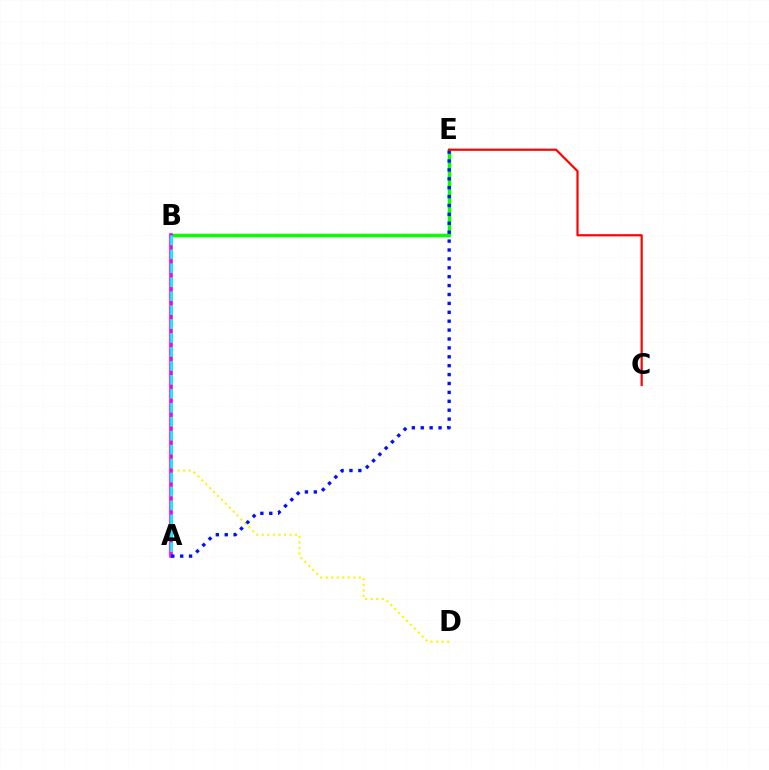{('B', 'D'): [{'color': '#fcf500', 'line_style': 'dotted', 'thickness': 1.5}], ('B', 'E'): [{'color': '#08ff00', 'line_style': 'solid', 'thickness': 2.52}], ('A', 'B'): [{'color': '#ee00ff', 'line_style': 'solid', 'thickness': 2.58}, {'color': '#00fff6', 'line_style': 'dashed', 'thickness': 1.9}], ('A', 'E'): [{'color': '#0010ff', 'line_style': 'dotted', 'thickness': 2.42}], ('C', 'E'): [{'color': '#ff0000', 'line_style': 'solid', 'thickness': 1.57}]}